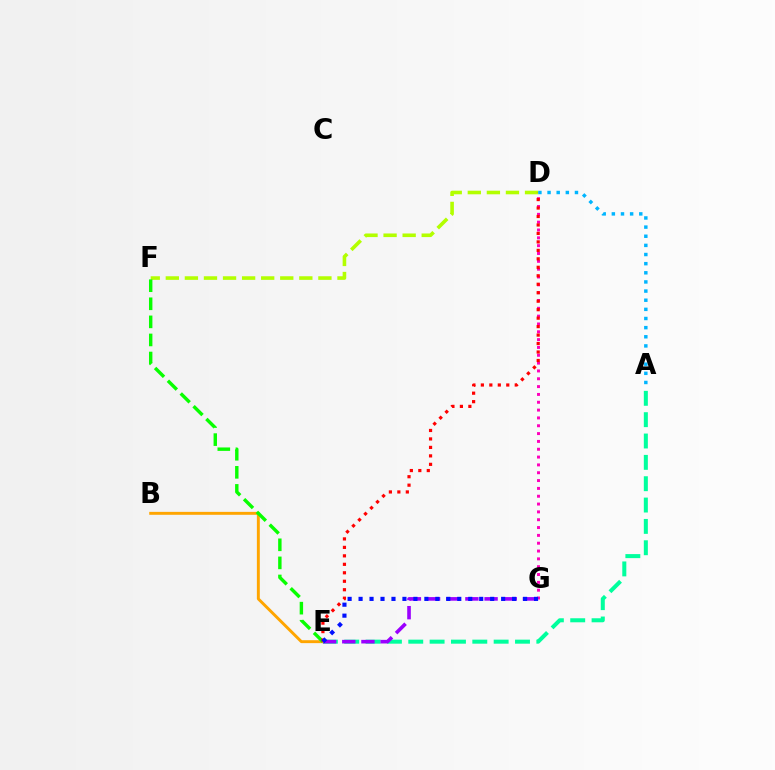{('B', 'E'): [{'color': '#ffa500', 'line_style': 'solid', 'thickness': 2.1}], ('A', 'E'): [{'color': '#00ff9d', 'line_style': 'dashed', 'thickness': 2.9}], ('D', 'F'): [{'color': '#b3ff00', 'line_style': 'dashed', 'thickness': 2.59}], ('E', 'F'): [{'color': '#08ff00', 'line_style': 'dashed', 'thickness': 2.46}], ('D', 'G'): [{'color': '#ff00bd', 'line_style': 'dotted', 'thickness': 2.13}], ('D', 'E'): [{'color': '#ff0000', 'line_style': 'dotted', 'thickness': 2.3}], ('A', 'D'): [{'color': '#00b5ff', 'line_style': 'dotted', 'thickness': 2.48}], ('E', 'G'): [{'color': '#9b00ff', 'line_style': 'dashed', 'thickness': 2.6}, {'color': '#0010ff', 'line_style': 'dotted', 'thickness': 2.98}]}